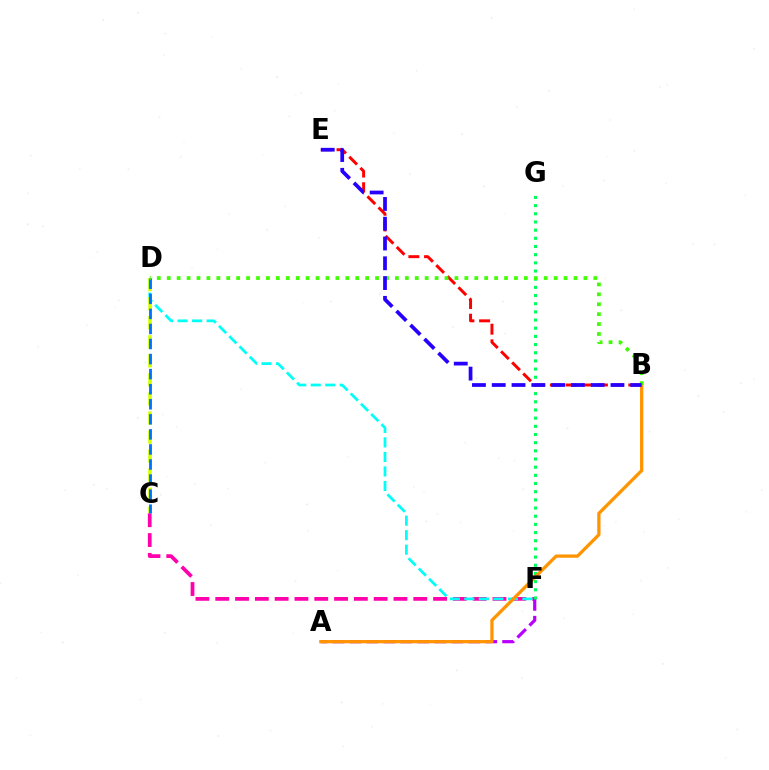{('C', 'F'): [{'color': '#ff00ac', 'line_style': 'dashed', 'thickness': 2.69}], ('A', 'F'): [{'color': '#b900ff', 'line_style': 'dashed', 'thickness': 2.3}], ('F', 'G'): [{'color': '#00ff5c', 'line_style': 'dotted', 'thickness': 2.22}], ('D', 'F'): [{'color': '#00fff6', 'line_style': 'dashed', 'thickness': 1.97}], ('C', 'D'): [{'color': '#d1ff00', 'line_style': 'dashed', 'thickness': 2.59}, {'color': '#0074ff', 'line_style': 'dashed', 'thickness': 2.05}], ('B', 'E'): [{'color': '#ff0000', 'line_style': 'dashed', 'thickness': 2.13}, {'color': '#2500ff', 'line_style': 'dashed', 'thickness': 2.69}], ('A', 'B'): [{'color': '#ff9400', 'line_style': 'solid', 'thickness': 2.34}], ('B', 'D'): [{'color': '#3dff00', 'line_style': 'dotted', 'thickness': 2.7}]}